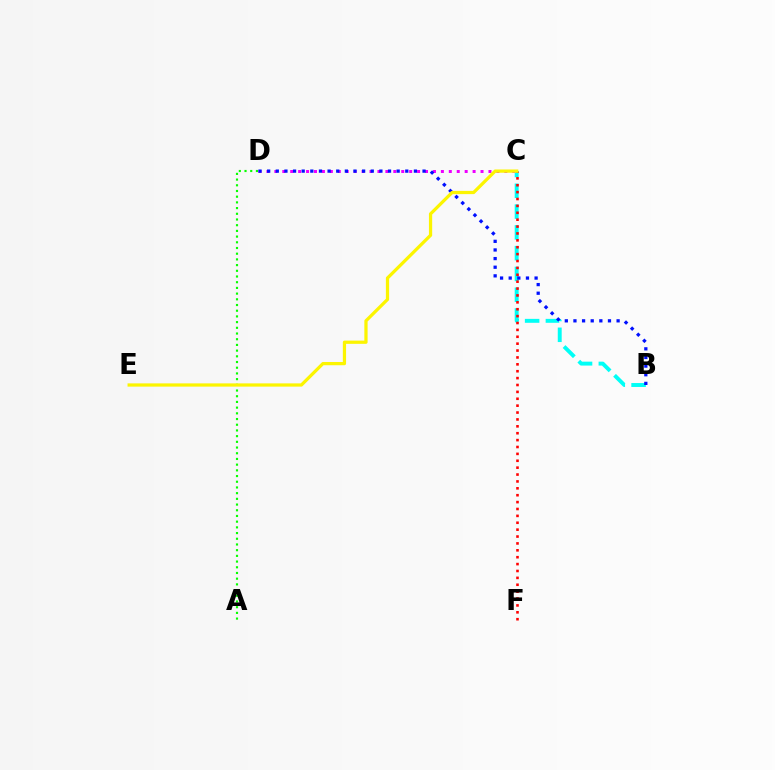{('B', 'C'): [{'color': '#00fff6', 'line_style': 'dashed', 'thickness': 2.82}], ('C', 'F'): [{'color': '#ff0000', 'line_style': 'dotted', 'thickness': 1.87}], ('A', 'D'): [{'color': '#08ff00', 'line_style': 'dotted', 'thickness': 1.55}], ('C', 'D'): [{'color': '#ee00ff', 'line_style': 'dotted', 'thickness': 2.15}], ('B', 'D'): [{'color': '#0010ff', 'line_style': 'dotted', 'thickness': 2.35}], ('C', 'E'): [{'color': '#fcf500', 'line_style': 'solid', 'thickness': 2.34}]}